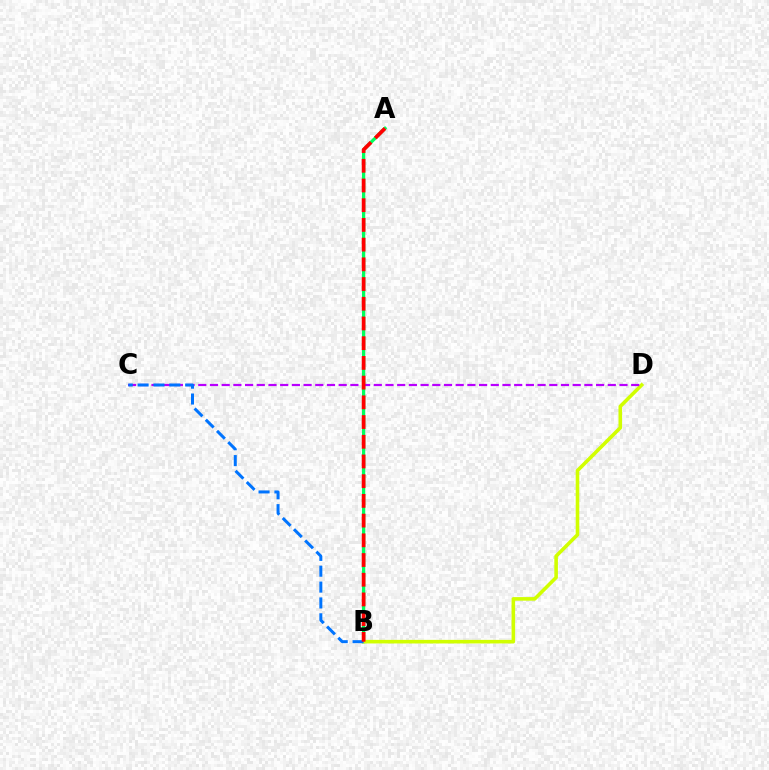{('A', 'B'): [{'color': '#00ff5c', 'line_style': 'solid', 'thickness': 2.35}, {'color': '#ff0000', 'line_style': 'dashed', 'thickness': 2.68}], ('B', 'D'): [{'color': '#d1ff00', 'line_style': 'solid', 'thickness': 2.58}], ('C', 'D'): [{'color': '#b900ff', 'line_style': 'dashed', 'thickness': 1.59}], ('B', 'C'): [{'color': '#0074ff', 'line_style': 'dashed', 'thickness': 2.15}]}